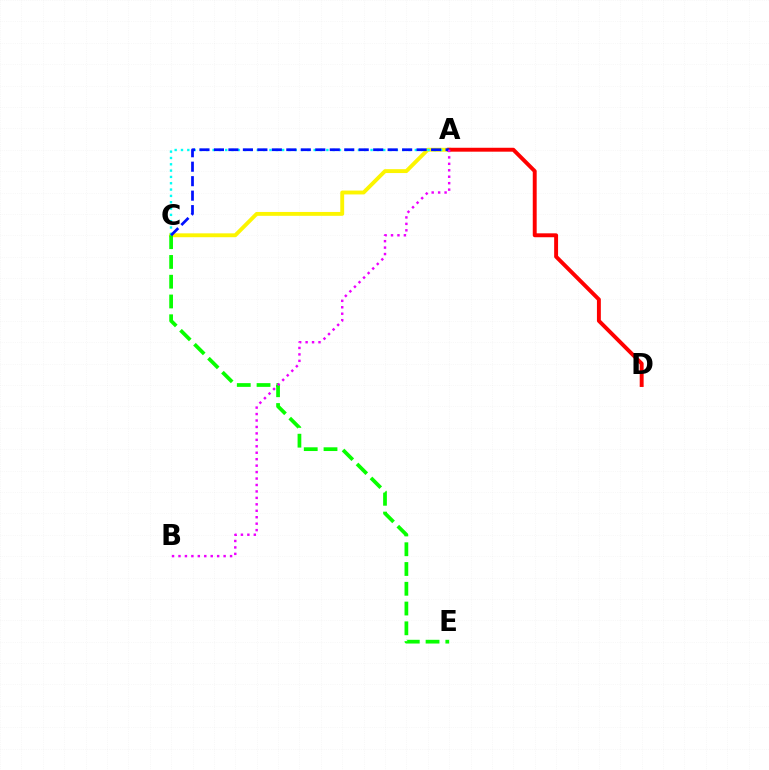{('A', 'C'): [{'color': '#fcf500', 'line_style': 'solid', 'thickness': 2.79}, {'color': '#00fff6', 'line_style': 'dotted', 'thickness': 1.72}, {'color': '#0010ff', 'line_style': 'dashed', 'thickness': 1.97}], ('C', 'E'): [{'color': '#08ff00', 'line_style': 'dashed', 'thickness': 2.69}], ('A', 'D'): [{'color': '#ff0000', 'line_style': 'solid', 'thickness': 2.82}], ('A', 'B'): [{'color': '#ee00ff', 'line_style': 'dotted', 'thickness': 1.75}]}